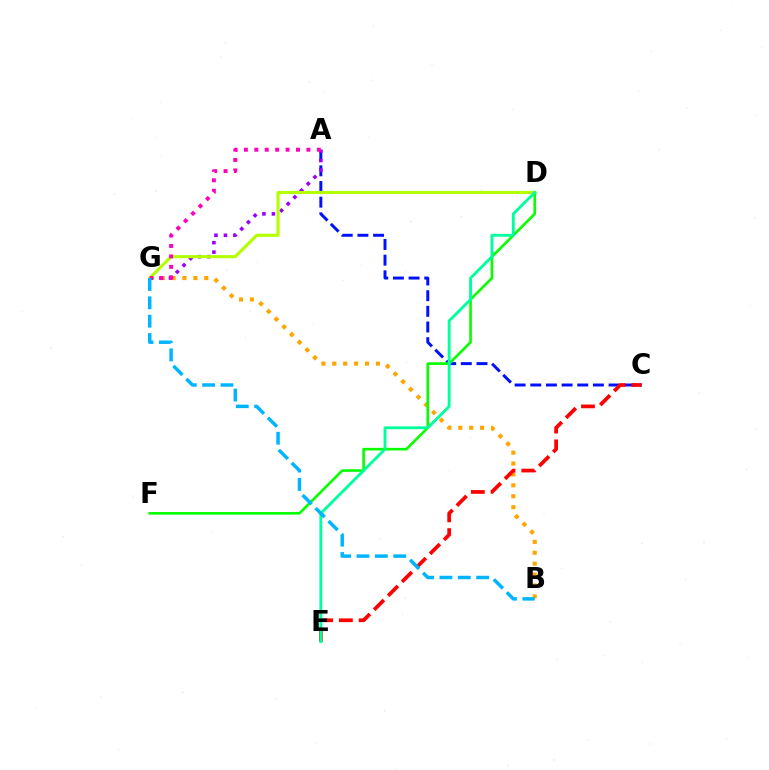{('B', 'G'): [{'color': '#ffa500', 'line_style': 'dotted', 'thickness': 2.96}, {'color': '#00b5ff', 'line_style': 'dashed', 'thickness': 2.49}], ('A', 'C'): [{'color': '#0010ff', 'line_style': 'dashed', 'thickness': 2.13}], ('D', 'F'): [{'color': '#08ff00', 'line_style': 'solid', 'thickness': 1.9}], ('C', 'E'): [{'color': '#ff0000', 'line_style': 'dashed', 'thickness': 2.68}], ('A', 'G'): [{'color': '#9b00ff', 'line_style': 'dotted', 'thickness': 2.57}, {'color': '#ff00bd', 'line_style': 'dotted', 'thickness': 2.83}], ('D', 'G'): [{'color': '#b3ff00', 'line_style': 'solid', 'thickness': 2.25}], ('D', 'E'): [{'color': '#00ff9d', 'line_style': 'solid', 'thickness': 2.07}]}